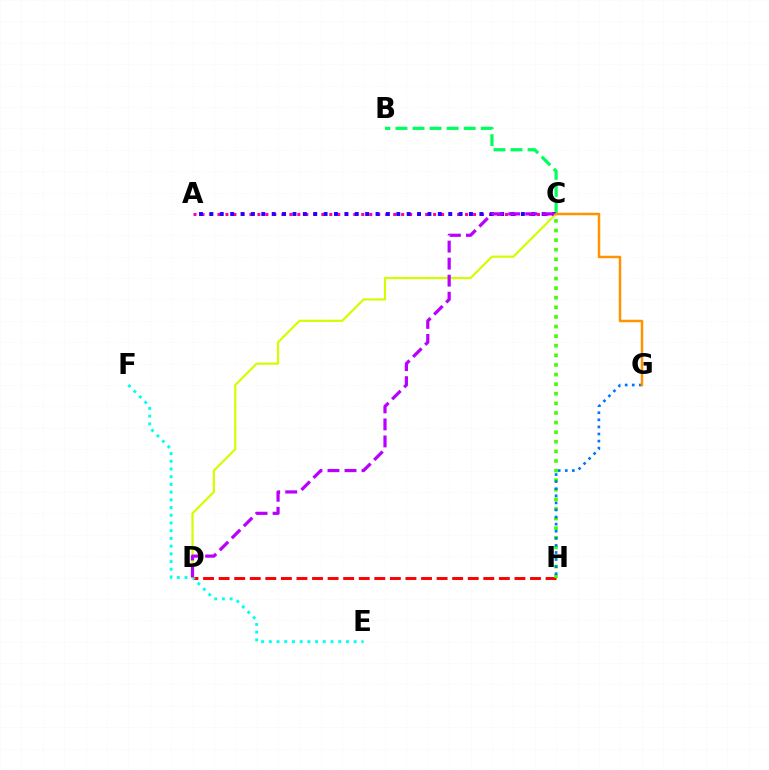{('D', 'H'): [{'color': '#ff0000', 'line_style': 'dashed', 'thickness': 2.12}], ('C', 'H'): [{'color': '#3dff00', 'line_style': 'dotted', 'thickness': 2.61}], ('E', 'F'): [{'color': '#00fff6', 'line_style': 'dotted', 'thickness': 2.1}], ('B', 'C'): [{'color': '#00ff5c', 'line_style': 'dashed', 'thickness': 2.32}], ('G', 'H'): [{'color': '#0074ff', 'line_style': 'dotted', 'thickness': 1.92}], ('A', 'C'): [{'color': '#ff00ac', 'line_style': 'dotted', 'thickness': 2.17}, {'color': '#2500ff', 'line_style': 'dotted', 'thickness': 2.82}], ('C', 'D'): [{'color': '#d1ff00', 'line_style': 'solid', 'thickness': 1.58}, {'color': '#b900ff', 'line_style': 'dashed', 'thickness': 2.31}], ('C', 'G'): [{'color': '#ff9400', 'line_style': 'solid', 'thickness': 1.8}]}